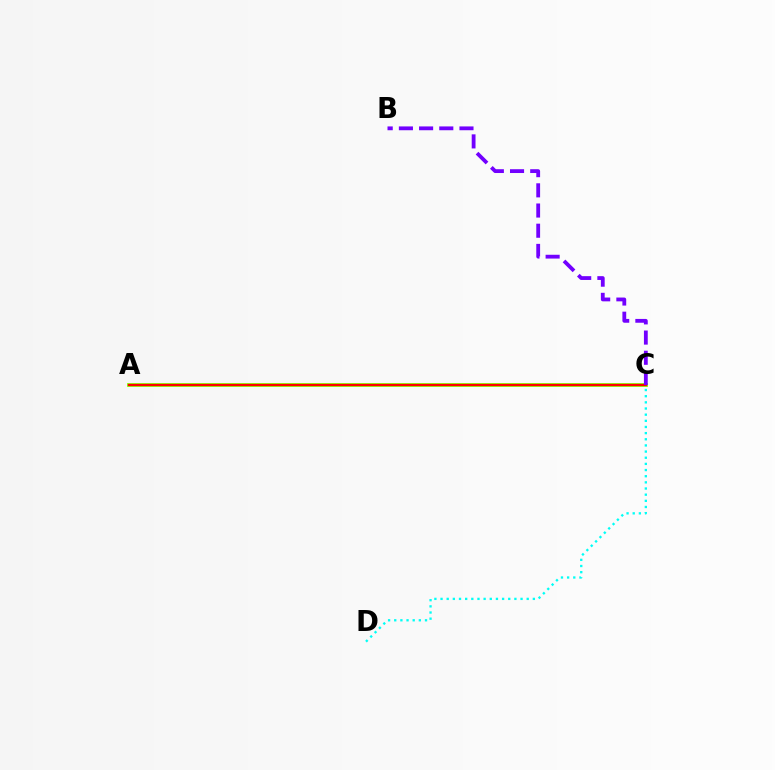{('A', 'C'): [{'color': '#84ff00', 'line_style': 'solid', 'thickness': 2.73}, {'color': '#ff0000', 'line_style': 'solid', 'thickness': 1.62}], ('C', 'D'): [{'color': '#00fff6', 'line_style': 'dotted', 'thickness': 1.67}], ('B', 'C'): [{'color': '#7200ff', 'line_style': 'dashed', 'thickness': 2.74}]}